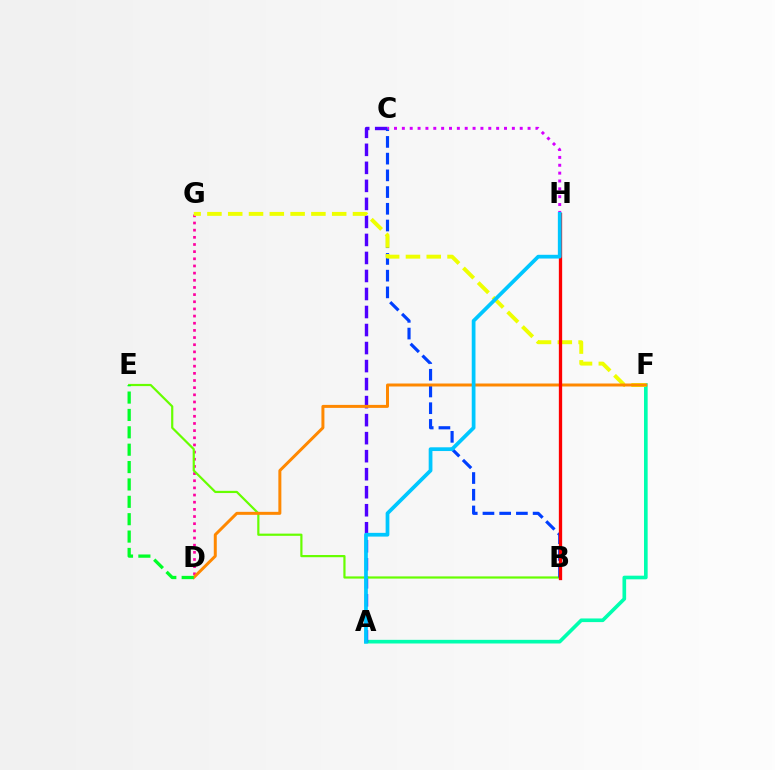{('D', 'G'): [{'color': '#ff00a0', 'line_style': 'dotted', 'thickness': 1.95}], ('A', 'F'): [{'color': '#00ffaf', 'line_style': 'solid', 'thickness': 2.62}], ('A', 'C'): [{'color': '#4f00ff', 'line_style': 'dashed', 'thickness': 2.45}], ('B', 'E'): [{'color': '#66ff00', 'line_style': 'solid', 'thickness': 1.58}], ('B', 'C'): [{'color': '#003fff', 'line_style': 'dashed', 'thickness': 2.27}], ('F', 'G'): [{'color': '#eeff00', 'line_style': 'dashed', 'thickness': 2.82}], ('D', 'F'): [{'color': '#ff8800', 'line_style': 'solid', 'thickness': 2.15}], ('C', 'H'): [{'color': '#d600ff', 'line_style': 'dotted', 'thickness': 2.13}], ('D', 'E'): [{'color': '#00ff27', 'line_style': 'dashed', 'thickness': 2.36}], ('B', 'H'): [{'color': '#ff0000', 'line_style': 'solid', 'thickness': 2.37}], ('A', 'H'): [{'color': '#00c7ff', 'line_style': 'solid', 'thickness': 2.69}]}